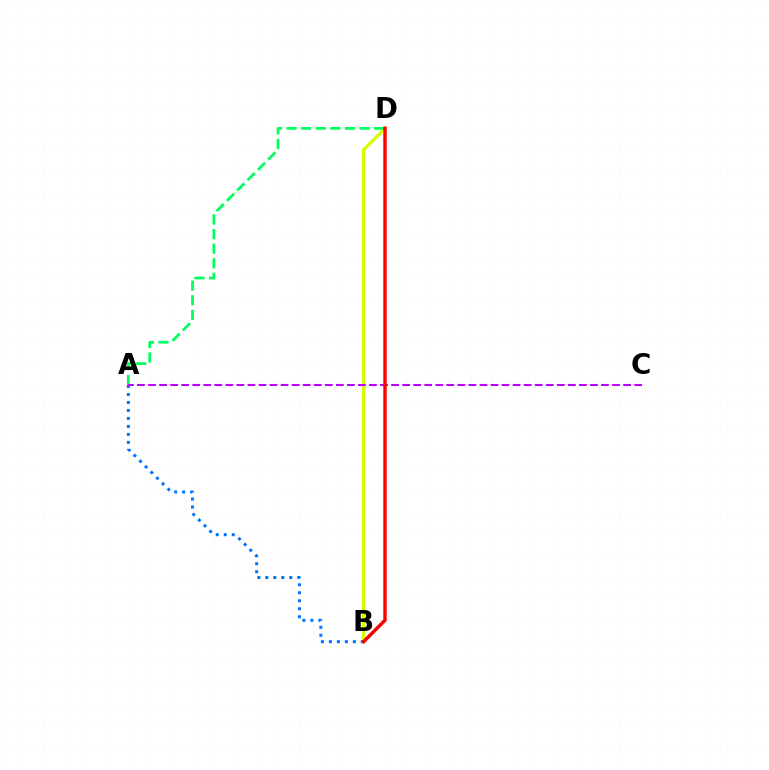{('B', 'D'): [{'color': '#d1ff00', 'line_style': 'solid', 'thickness': 2.32}, {'color': '#ff0000', 'line_style': 'solid', 'thickness': 2.48}], ('A', 'D'): [{'color': '#00ff5c', 'line_style': 'dashed', 'thickness': 1.98}], ('A', 'B'): [{'color': '#0074ff', 'line_style': 'dotted', 'thickness': 2.17}], ('A', 'C'): [{'color': '#b900ff', 'line_style': 'dashed', 'thickness': 1.5}]}